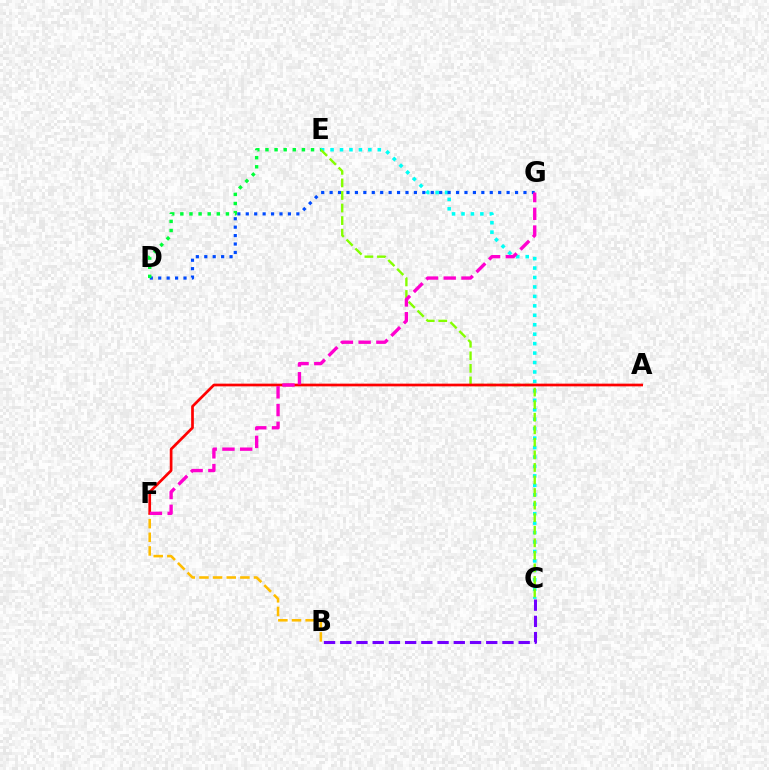{('C', 'E'): [{'color': '#00fff6', 'line_style': 'dotted', 'thickness': 2.57}, {'color': '#84ff00', 'line_style': 'dashed', 'thickness': 1.71}], ('B', 'C'): [{'color': '#7200ff', 'line_style': 'dashed', 'thickness': 2.2}], ('D', 'G'): [{'color': '#004bff', 'line_style': 'dotted', 'thickness': 2.29}], ('D', 'E'): [{'color': '#00ff39', 'line_style': 'dotted', 'thickness': 2.48}], ('B', 'F'): [{'color': '#ffbd00', 'line_style': 'dashed', 'thickness': 1.85}], ('A', 'F'): [{'color': '#ff0000', 'line_style': 'solid', 'thickness': 1.94}], ('F', 'G'): [{'color': '#ff00cf', 'line_style': 'dashed', 'thickness': 2.41}]}